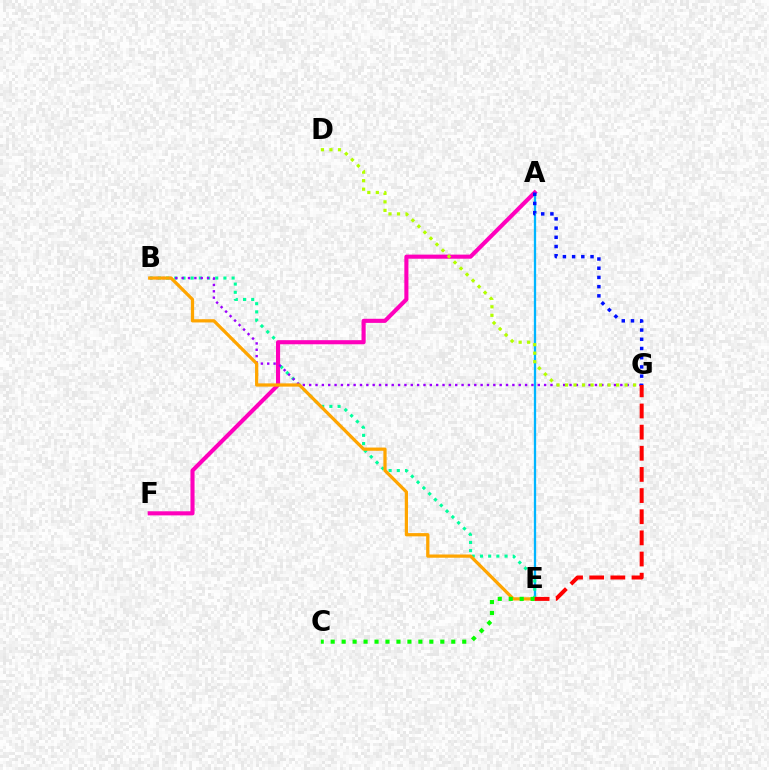{('A', 'E'): [{'color': '#00b5ff', 'line_style': 'solid', 'thickness': 1.65}], ('B', 'E'): [{'color': '#00ff9d', 'line_style': 'dotted', 'thickness': 2.23}, {'color': '#ffa500', 'line_style': 'solid', 'thickness': 2.33}], ('A', 'F'): [{'color': '#ff00bd', 'line_style': 'solid', 'thickness': 2.95}], ('B', 'G'): [{'color': '#9b00ff', 'line_style': 'dotted', 'thickness': 1.73}], ('D', 'G'): [{'color': '#b3ff00', 'line_style': 'dotted', 'thickness': 2.31}], ('A', 'G'): [{'color': '#0010ff', 'line_style': 'dotted', 'thickness': 2.5}], ('C', 'E'): [{'color': '#08ff00', 'line_style': 'dotted', 'thickness': 2.98}], ('E', 'G'): [{'color': '#ff0000', 'line_style': 'dashed', 'thickness': 2.87}]}